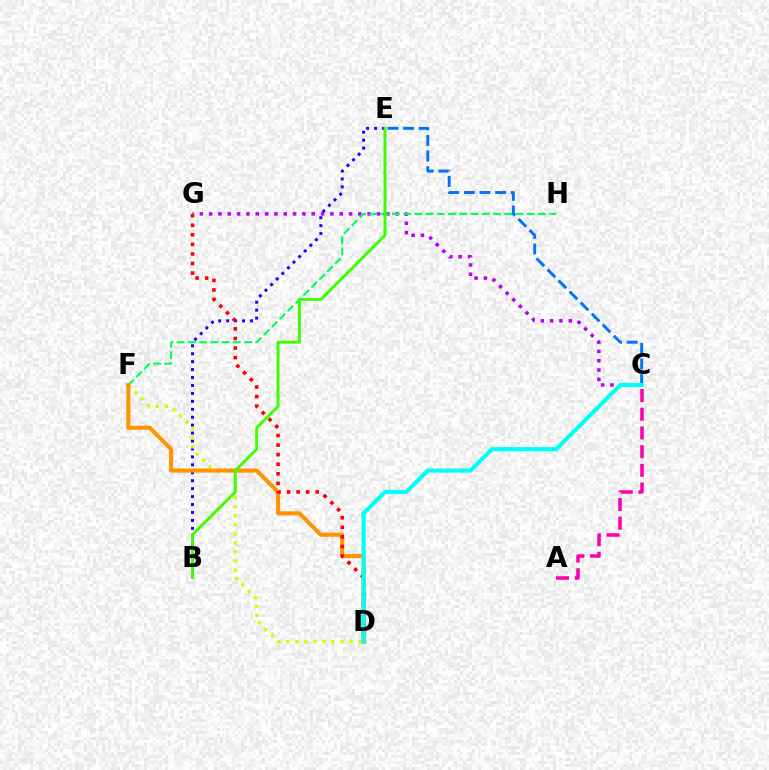{('C', 'G'): [{'color': '#b900ff', 'line_style': 'dotted', 'thickness': 2.53}], ('B', 'E'): [{'color': '#2500ff', 'line_style': 'dotted', 'thickness': 2.16}, {'color': '#3dff00', 'line_style': 'solid', 'thickness': 2.11}], ('C', 'E'): [{'color': '#0074ff', 'line_style': 'dashed', 'thickness': 2.12}], ('D', 'F'): [{'color': '#d1ff00', 'line_style': 'dotted', 'thickness': 2.45}, {'color': '#ff9400', 'line_style': 'solid', 'thickness': 2.95}], ('F', 'H'): [{'color': '#00ff5c', 'line_style': 'dashed', 'thickness': 1.53}], ('A', 'C'): [{'color': '#ff00ac', 'line_style': 'dashed', 'thickness': 2.54}], ('D', 'G'): [{'color': '#ff0000', 'line_style': 'dotted', 'thickness': 2.6}], ('C', 'D'): [{'color': '#00fff6', 'line_style': 'solid', 'thickness': 2.96}]}